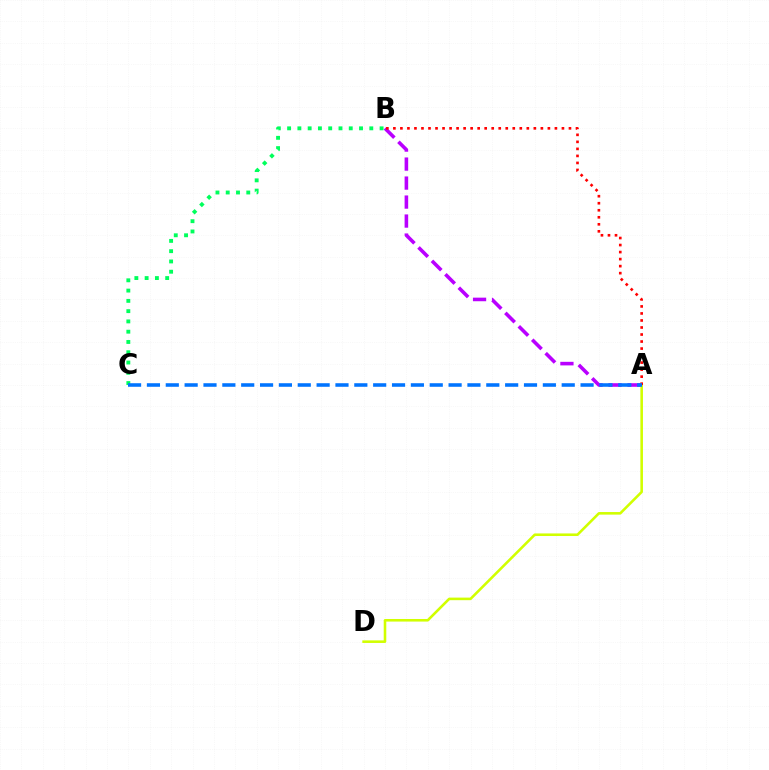{('A', 'D'): [{'color': '#d1ff00', 'line_style': 'solid', 'thickness': 1.86}], ('A', 'B'): [{'color': '#b900ff', 'line_style': 'dashed', 'thickness': 2.58}, {'color': '#ff0000', 'line_style': 'dotted', 'thickness': 1.91}], ('B', 'C'): [{'color': '#00ff5c', 'line_style': 'dotted', 'thickness': 2.79}], ('A', 'C'): [{'color': '#0074ff', 'line_style': 'dashed', 'thickness': 2.56}]}